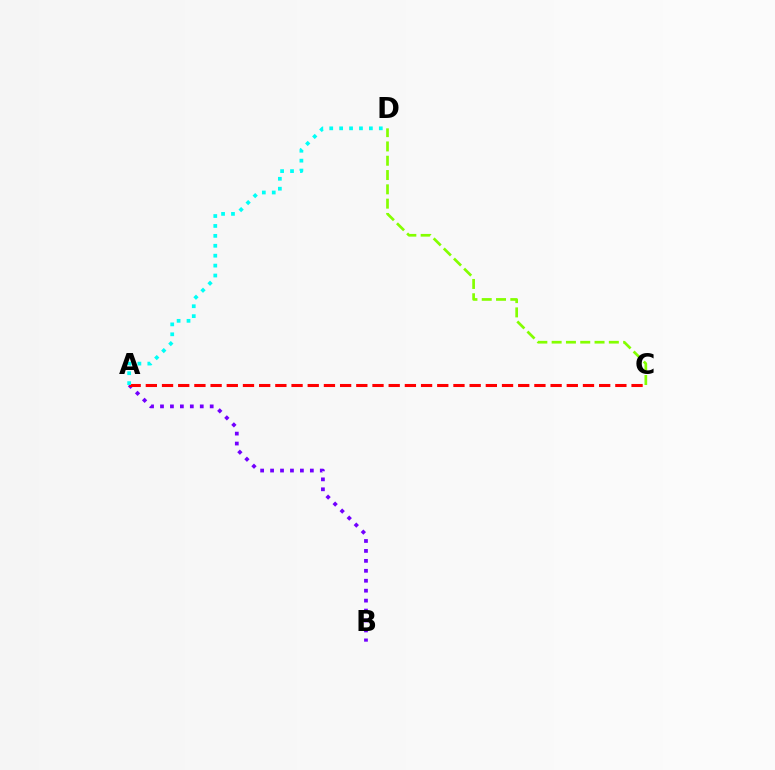{('A', 'B'): [{'color': '#7200ff', 'line_style': 'dotted', 'thickness': 2.7}], ('A', 'C'): [{'color': '#ff0000', 'line_style': 'dashed', 'thickness': 2.2}], ('C', 'D'): [{'color': '#84ff00', 'line_style': 'dashed', 'thickness': 1.94}], ('A', 'D'): [{'color': '#00fff6', 'line_style': 'dotted', 'thickness': 2.69}]}